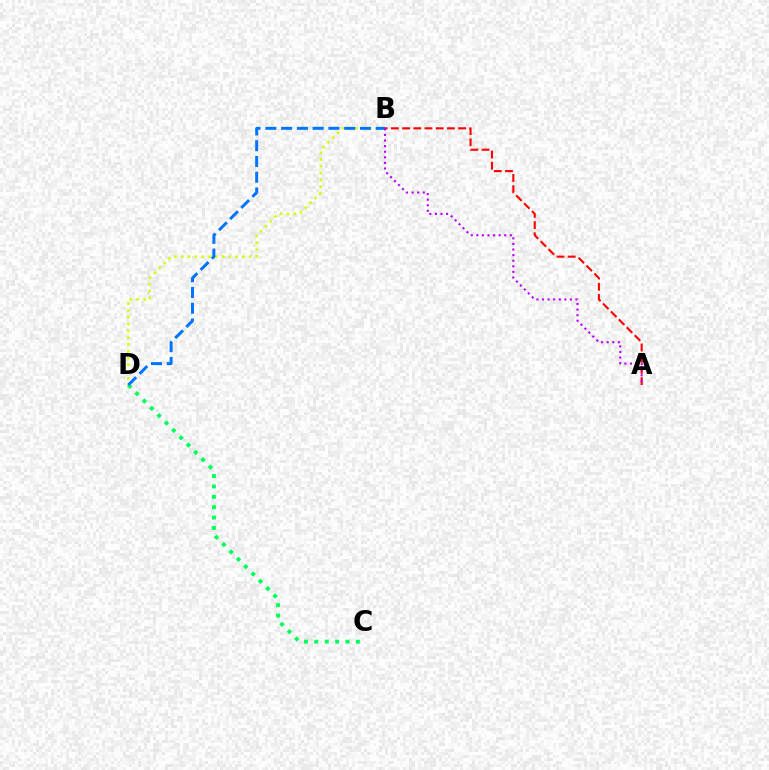{('C', 'D'): [{'color': '#00ff5c', 'line_style': 'dotted', 'thickness': 2.82}], ('B', 'D'): [{'color': '#d1ff00', 'line_style': 'dotted', 'thickness': 1.85}, {'color': '#0074ff', 'line_style': 'dashed', 'thickness': 2.14}], ('A', 'B'): [{'color': '#ff0000', 'line_style': 'dashed', 'thickness': 1.52}, {'color': '#b900ff', 'line_style': 'dotted', 'thickness': 1.52}]}